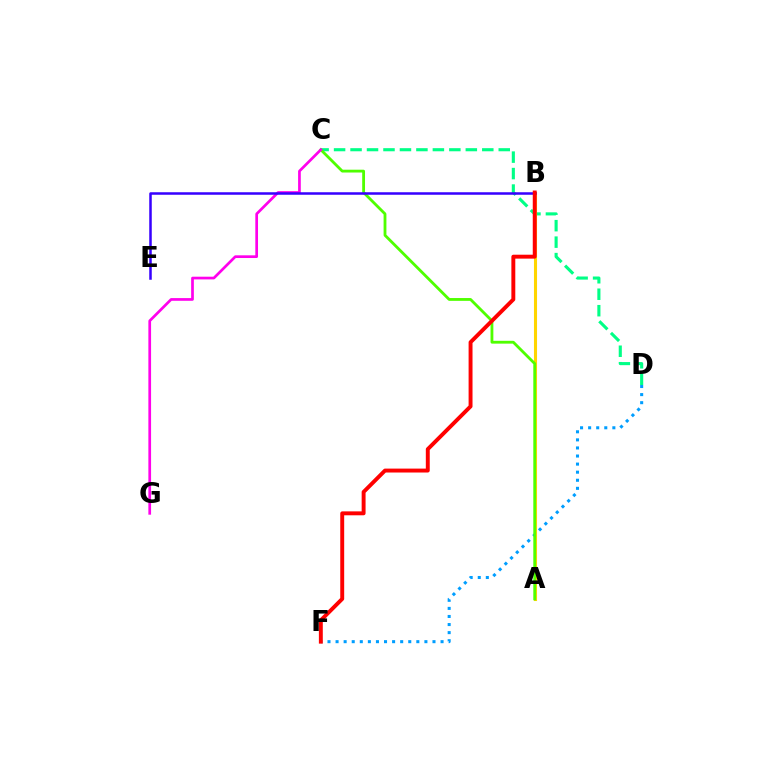{('C', 'D'): [{'color': '#00ff86', 'line_style': 'dashed', 'thickness': 2.24}], ('D', 'F'): [{'color': '#009eff', 'line_style': 'dotted', 'thickness': 2.19}], ('A', 'B'): [{'color': '#ffd500', 'line_style': 'solid', 'thickness': 2.21}], ('A', 'C'): [{'color': '#4fff00', 'line_style': 'solid', 'thickness': 2.03}], ('C', 'G'): [{'color': '#ff00ed', 'line_style': 'solid', 'thickness': 1.94}], ('B', 'E'): [{'color': '#3700ff', 'line_style': 'solid', 'thickness': 1.81}], ('B', 'F'): [{'color': '#ff0000', 'line_style': 'solid', 'thickness': 2.82}]}